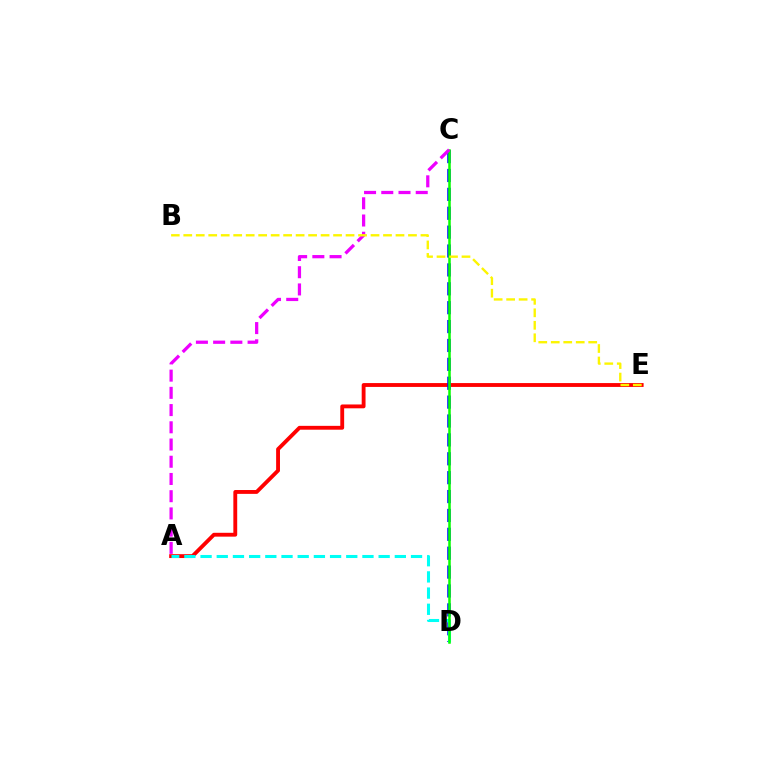{('A', 'E'): [{'color': '#ff0000', 'line_style': 'solid', 'thickness': 2.77}], ('C', 'D'): [{'color': '#0010ff', 'line_style': 'dashed', 'thickness': 2.57}, {'color': '#08ff00', 'line_style': 'solid', 'thickness': 1.81}], ('A', 'D'): [{'color': '#00fff6', 'line_style': 'dashed', 'thickness': 2.2}], ('A', 'C'): [{'color': '#ee00ff', 'line_style': 'dashed', 'thickness': 2.34}], ('B', 'E'): [{'color': '#fcf500', 'line_style': 'dashed', 'thickness': 1.7}]}